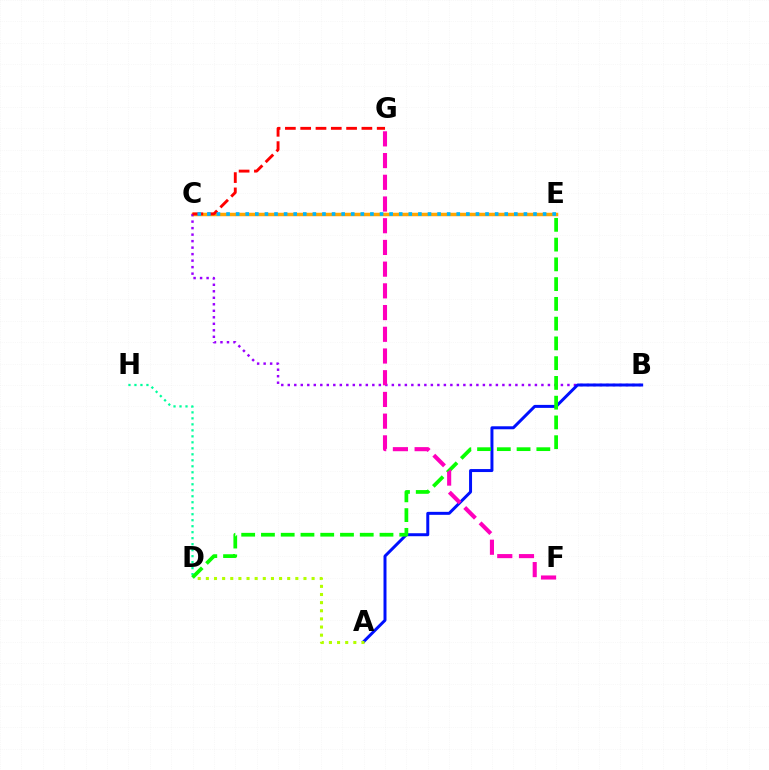{('C', 'E'): [{'color': '#ffa500', 'line_style': 'solid', 'thickness': 2.52}, {'color': '#00b5ff', 'line_style': 'dotted', 'thickness': 2.61}], ('B', 'C'): [{'color': '#9b00ff', 'line_style': 'dotted', 'thickness': 1.77}], ('C', 'G'): [{'color': '#ff0000', 'line_style': 'dashed', 'thickness': 2.08}], ('A', 'B'): [{'color': '#0010ff', 'line_style': 'solid', 'thickness': 2.15}], ('A', 'D'): [{'color': '#b3ff00', 'line_style': 'dotted', 'thickness': 2.21}], ('D', 'H'): [{'color': '#00ff9d', 'line_style': 'dotted', 'thickness': 1.63}], ('D', 'E'): [{'color': '#08ff00', 'line_style': 'dashed', 'thickness': 2.68}], ('F', 'G'): [{'color': '#ff00bd', 'line_style': 'dashed', 'thickness': 2.95}]}